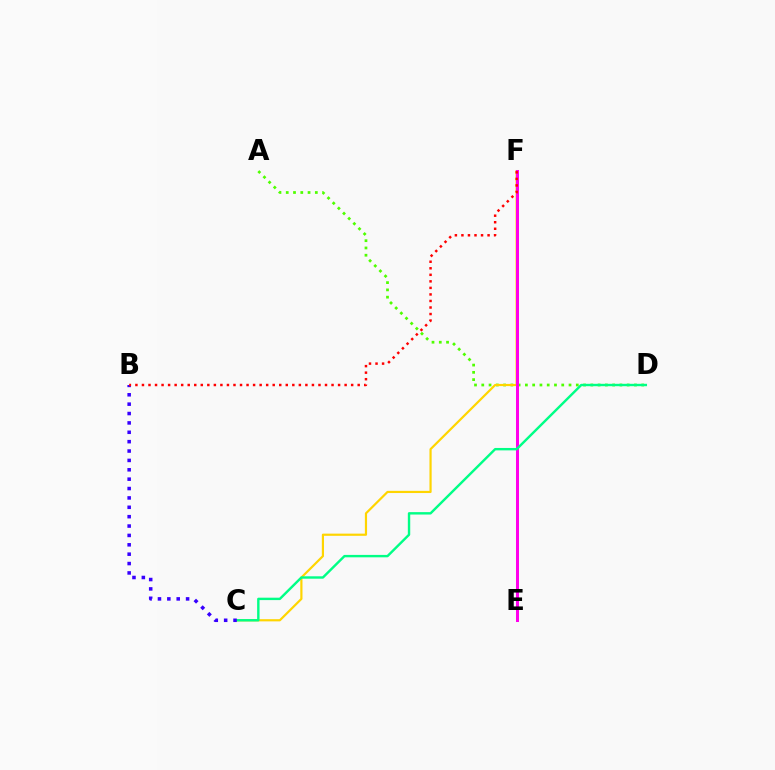{('E', 'F'): [{'color': '#009eff', 'line_style': 'dashed', 'thickness': 2.16}, {'color': '#ff00ed', 'line_style': 'solid', 'thickness': 2.16}], ('A', 'D'): [{'color': '#4fff00', 'line_style': 'dotted', 'thickness': 1.98}], ('C', 'F'): [{'color': '#ffd500', 'line_style': 'solid', 'thickness': 1.57}], ('C', 'D'): [{'color': '#00ff86', 'line_style': 'solid', 'thickness': 1.73}], ('B', 'C'): [{'color': '#3700ff', 'line_style': 'dotted', 'thickness': 2.55}], ('B', 'F'): [{'color': '#ff0000', 'line_style': 'dotted', 'thickness': 1.78}]}